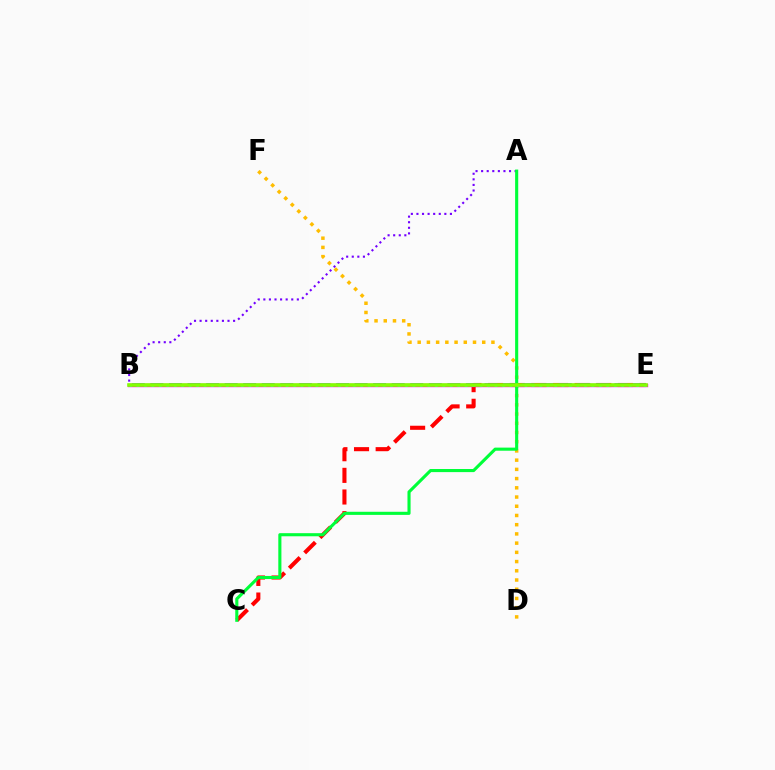{('C', 'E'): [{'color': '#ff0000', 'line_style': 'dashed', 'thickness': 2.94}], ('A', 'B'): [{'color': '#7200ff', 'line_style': 'dotted', 'thickness': 1.52}], ('B', 'E'): [{'color': '#004bff', 'line_style': 'dashed', 'thickness': 2.52}, {'color': '#ff00cf', 'line_style': 'solid', 'thickness': 2.43}, {'color': '#00fff6', 'line_style': 'dotted', 'thickness': 2.03}, {'color': '#84ff00', 'line_style': 'solid', 'thickness': 2.59}], ('D', 'F'): [{'color': '#ffbd00', 'line_style': 'dotted', 'thickness': 2.51}], ('A', 'C'): [{'color': '#00ff39', 'line_style': 'solid', 'thickness': 2.24}]}